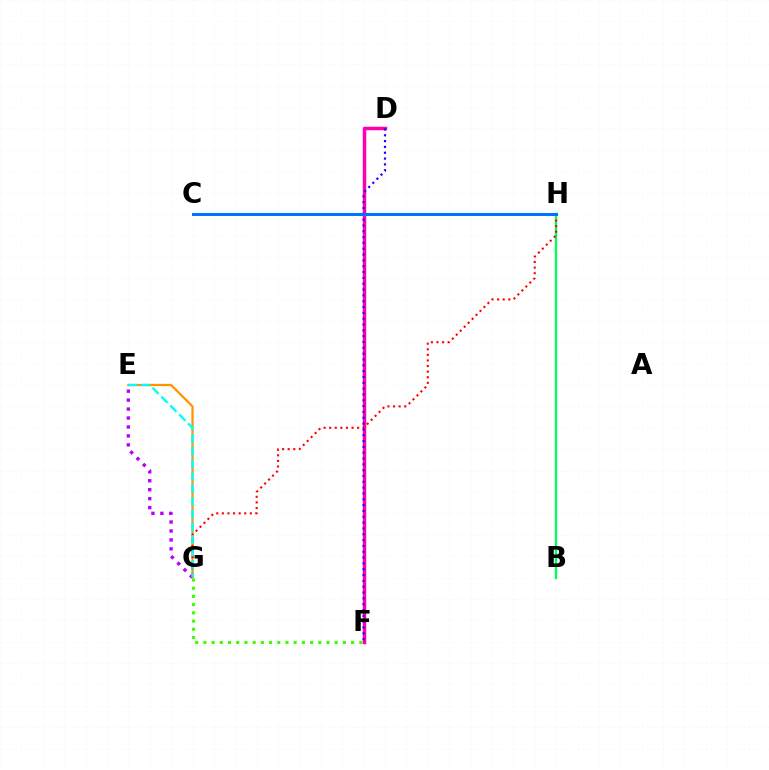{('D', 'F'): [{'color': '#ff00ac', 'line_style': 'solid', 'thickness': 2.52}, {'color': '#2500ff', 'line_style': 'dotted', 'thickness': 1.58}], ('B', 'H'): [{'color': '#00ff5c', 'line_style': 'solid', 'thickness': 1.7}], ('F', 'G'): [{'color': '#3dff00', 'line_style': 'dotted', 'thickness': 2.23}], ('E', 'G'): [{'color': '#ff9400', 'line_style': 'solid', 'thickness': 1.61}, {'color': '#b900ff', 'line_style': 'dotted', 'thickness': 2.43}, {'color': '#00fff6', 'line_style': 'dashed', 'thickness': 1.71}], ('G', 'H'): [{'color': '#ff0000', 'line_style': 'dotted', 'thickness': 1.52}], ('C', 'H'): [{'color': '#d1ff00', 'line_style': 'solid', 'thickness': 2.15}, {'color': '#0074ff', 'line_style': 'solid', 'thickness': 2.17}]}